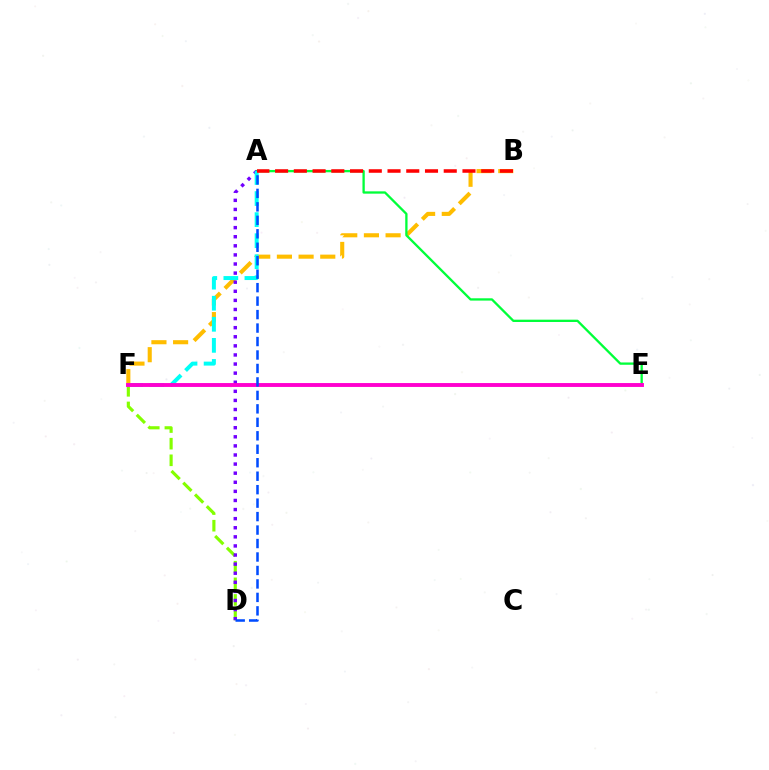{('B', 'F'): [{'color': '#ffbd00', 'line_style': 'dashed', 'thickness': 2.95}], ('D', 'F'): [{'color': '#84ff00', 'line_style': 'dashed', 'thickness': 2.26}], ('A', 'E'): [{'color': '#00ff39', 'line_style': 'solid', 'thickness': 1.66}], ('A', 'D'): [{'color': '#7200ff', 'line_style': 'dotted', 'thickness': 2.47}, {'color': '#004bff', 'line_style': 'dashed', 'thickness': 1.83}], ('A', 'F'): [{'color': '#00fff6', 'line_style': 'dashed', 'thickness': 2.86}], ('E', 'F'): [{'color': '#ff00cf', 'line_style': 'solid', 'thickness': 2.8}], ('A', 'B'): [{'color': '#ff0000', 'line_style': 'dashed', 'thickness': 2.55}]}